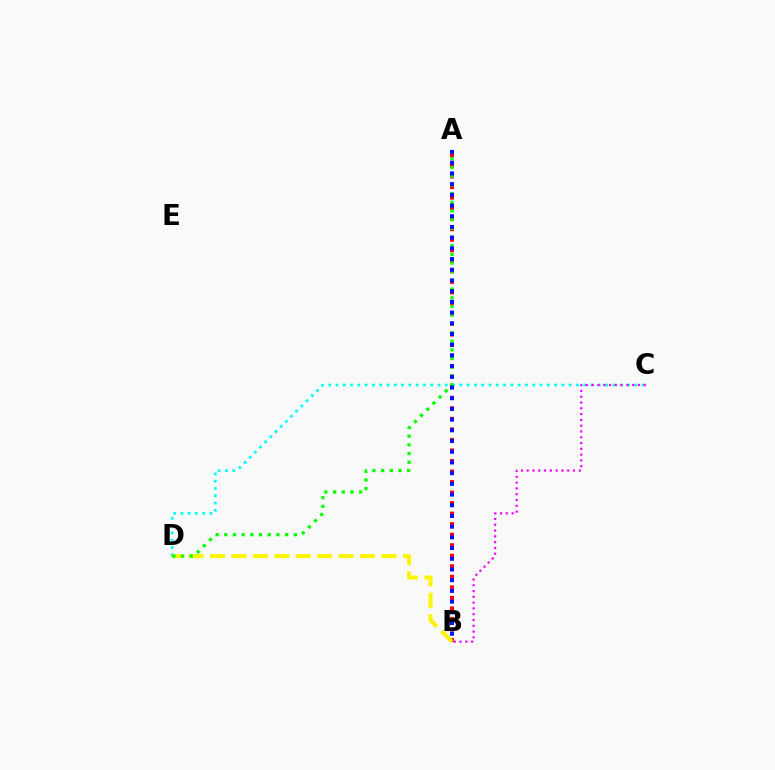{('A', 'B'): [{'color': '#ff0000', 'line_style': 'dotted', 'thickness': 2.86}, {'color': '#0010ff', 'line_style': 'dotted', 'thickness': 2.91}], ('C', 'D'): [{'color': '#00fff6', 'line_style': 'dotted', 'thickness': 1.98}], ('B', 'D'): [{'color': '#fcf500', 'line_style': 'dashed', 'thickness': 2.91}], ('A', 'D'): [{'color': '#08ff00', 'line_style': 'dotted', 'thickness': 2.36}], ('B', 'C'): [{'color': '#ee00ff', 'line_style': 'dotted', 'thickness': 1.57}]}